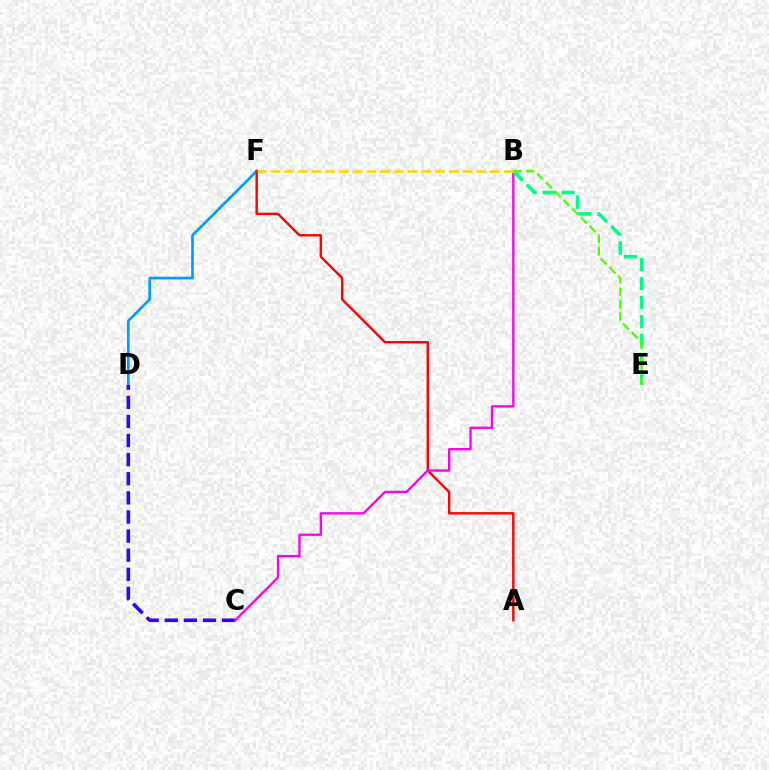{('D', 'F'): [{'color': '#009eff', 'line_style': 'solid', 'thickness': 1.95}], ('C', 'D'): [{'color': '#3700ff', 'line_style': 'dashed', 'thickness': 2.6}], ('A', 'F'): [{'color': '#ff0000', 'line_style': 'solid', 'thickness': 1.73}], ('B', 'C'): [{'color': '#ff00ed', 'line_style': 'solid', 'thickness': 1.69}], ('B', 'E'): [{'color': '#00ff86', 'line_style': 'dashed', 'thickness': 2.58}, {'color': '#4fff00', 'line_style': 'dashed', 'thickness': 1.68}], ('B', 'F'): [{'color': '#ffd500', 'line_style': 'dashed', 'thickness': 1.86}]}